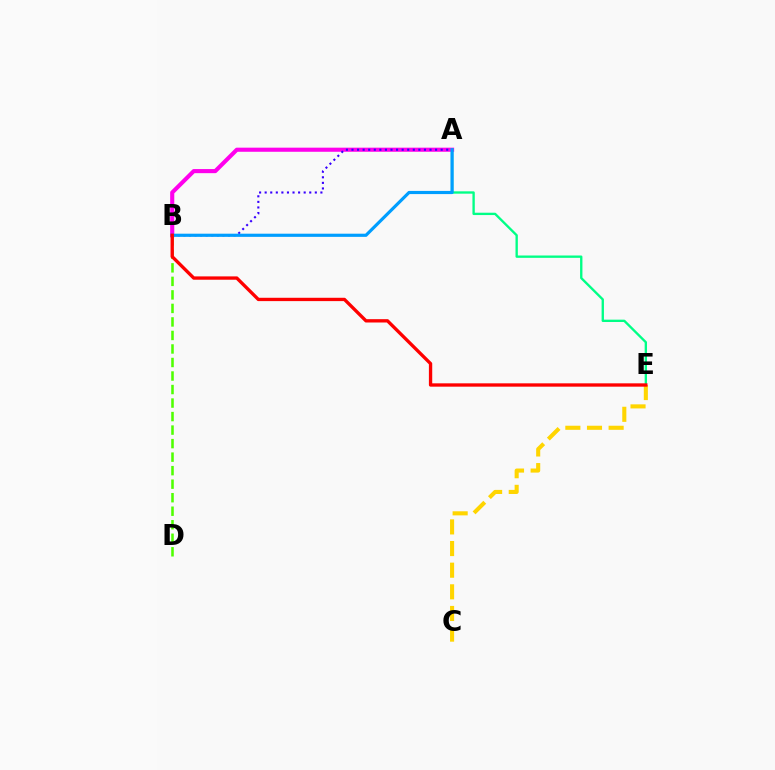{('A', 'E'): [{'color': '#00ff86', 'line_style': 'solid', 'thickness': 1.69}], ('B', 'D'): [{'color': '#4fff00', 'line_style': 'dashed', 'thickness': 1.84}], ('A', 'B'): [{'color': '#ff00ed', 'line_style': 'solid', 'thickness': 2.96}, {'color': '#3700ff', 'line_style': 'dotted', 'thickness': 1.51}, {'color': '#009eff', 'line_style': 'solid', 'thickness': 2.28}], ('C', 'E'): [{'color': '#ffd500', 'line_style': 'dashed', 'thickness': 2.94}], ('B', 'E'): [{'color': '#ff0000', 'line_style': 'solid', 'thickness': 2.4}]}